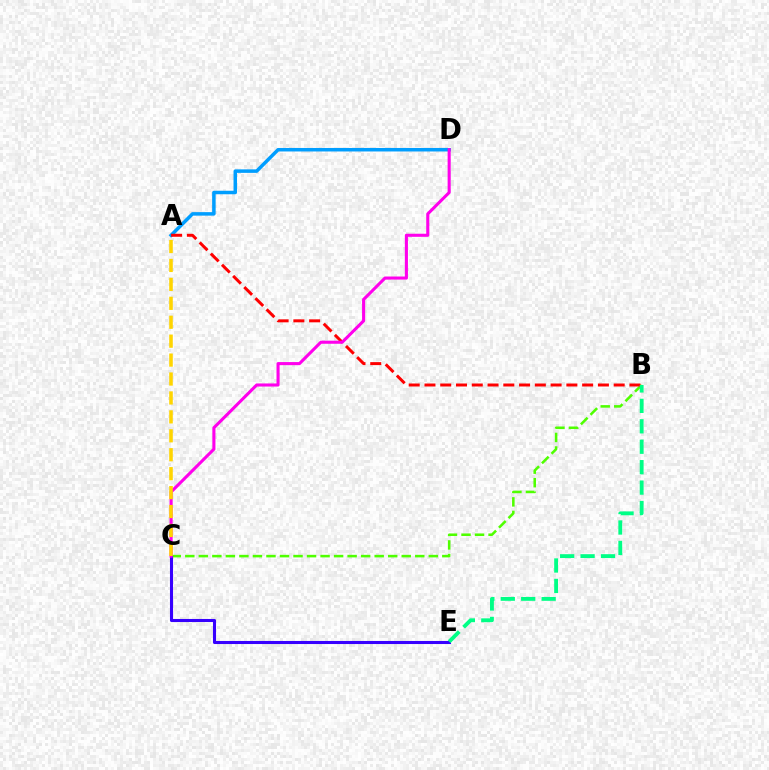{('B', 'C'): [{'color': '#4fff00', 'line_style': 'dashed', 'thickness': 1.84}], ('A', 'D'): [{'color': '#009eff', 'line_style': 'solid', 'thickness': 2.52}], ('A', 'B'): [{'color': '#ff0000', 'line_style': 'dashed', 'thickness': 2.14}], ('C', 'E'): [{'color': '#3700ff', 'line_style': 'solid', 'thickness': 2.21}], ('C', 'D'): [{'color': '#ff00ed', 'line_style': 'solid', 'thickness': 2.22}], ('A', 'C'): [{'color': '#ffd500', 'line_style': 'dashed', 'thickness': 2.57}], ('B', 'E'): [{'color': '#00ff86', 'line_style': 'dashed', 'thickness': 2.78}]}